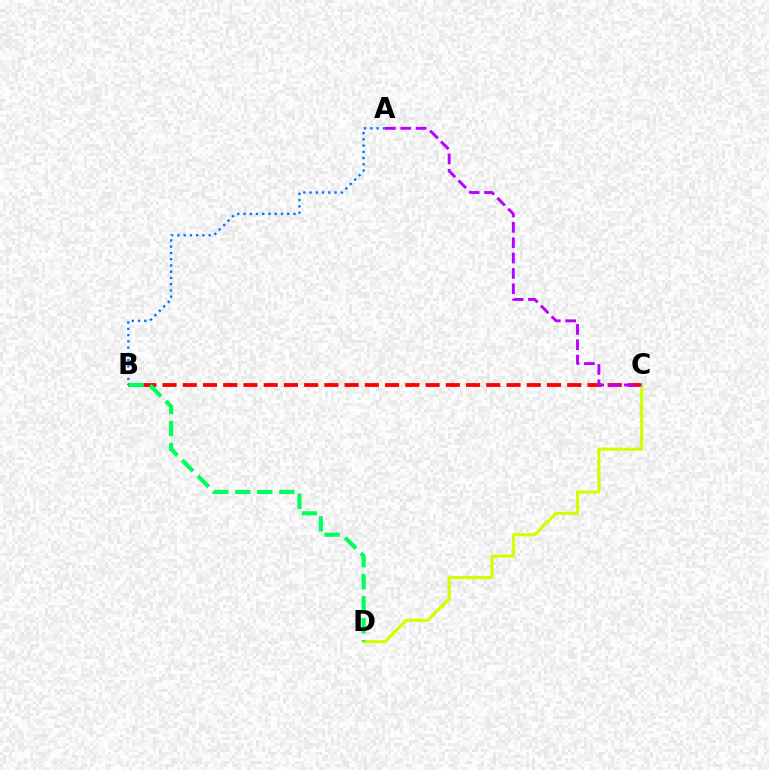{('B', 'C'): [{'color': '#ff0000', 'line_style': 'dashed', 'thickness': 2.75}], ('C', 'D'): [{'color': '#d1ff00', 'line_style': 'solid', 'thickness': 2.24}], ('A', 'C'): [{'color': '#b900ff', 'line_style': 'dashed', 'thickness': 2.09}], ('A', 'B'): [{'color': '#0074ff', 'line_style': 'dotted', 'thickness': 1.7}], ('B', 'D'): [{'color': '#00ff5c', 'line_style': 'dashed', 'thickness': 2.99}]}